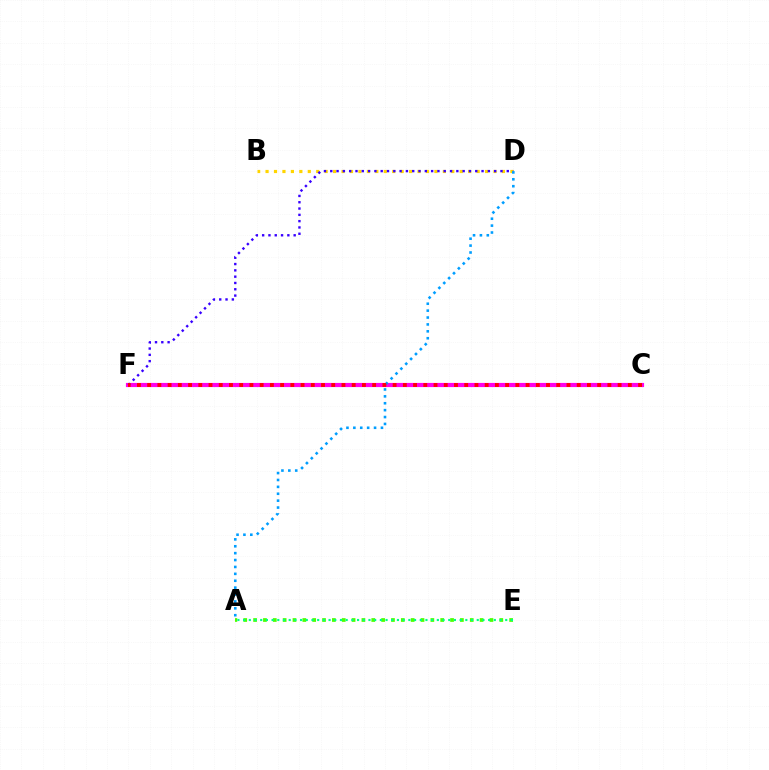{('C', 'F'): [{'color': '#ff00ed', 'line_style': 'solid', 'thickness': 2.99}, {'color': '#ff0000', 'line_style': 'dotted', 'thickness': 2.78}], ('A', 'E'): [{'color': '#4fff00', 'line_style': 'dotted', 'thickness': 2.68}, {'color': '#00ff86', 'line_style': 'dotted', 'thickness': 1.55}], ('B', 'D'): [{'color': '#ffd500', 'line_style': 'dotted', 'thickness': 2.29}], ('D', 'F'): [{'color': '#3700ff', 'line_style': 'dotted', 'thickness': 1.71}], ('A', 'D'): [{'color': '#009eff', 'line_style': 'dotted', 'thickness': 1.87}]}